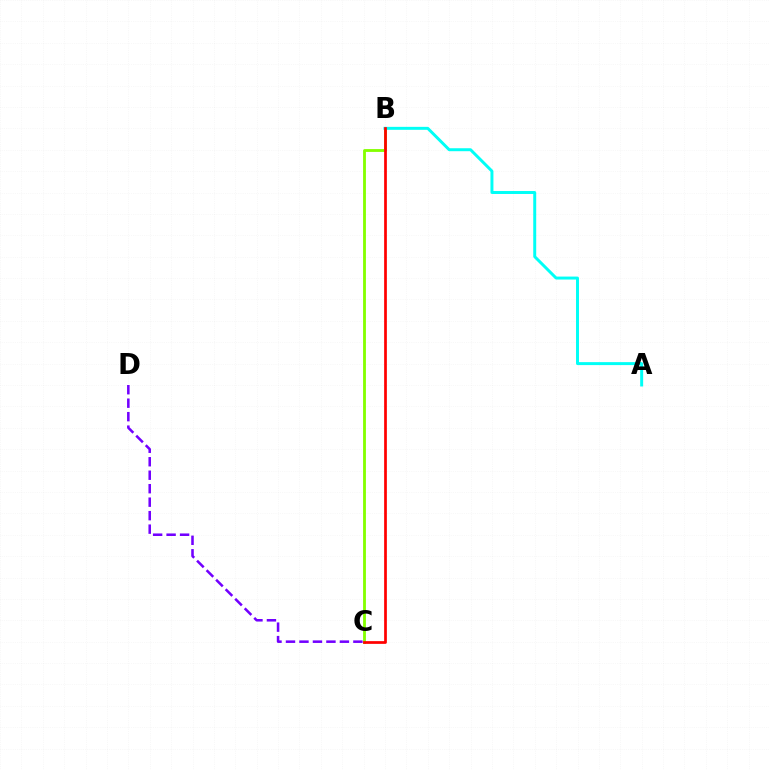{('B', 'C'): [{'color': '#84ff00', 'line_style': 'solid', 'thickness': 2.04}, {'color': '#ff0000', 'line_style': 'solid', 'thickness': 1.96}], ('A', 'B'): [{'color': '#00fff6', 'line_style': 'solid', 'thickness': 2.13}], ('C', 'D'): [{'color': '#7200ff', 'line_style': 'dashed', 'thickness': 1.83}]}